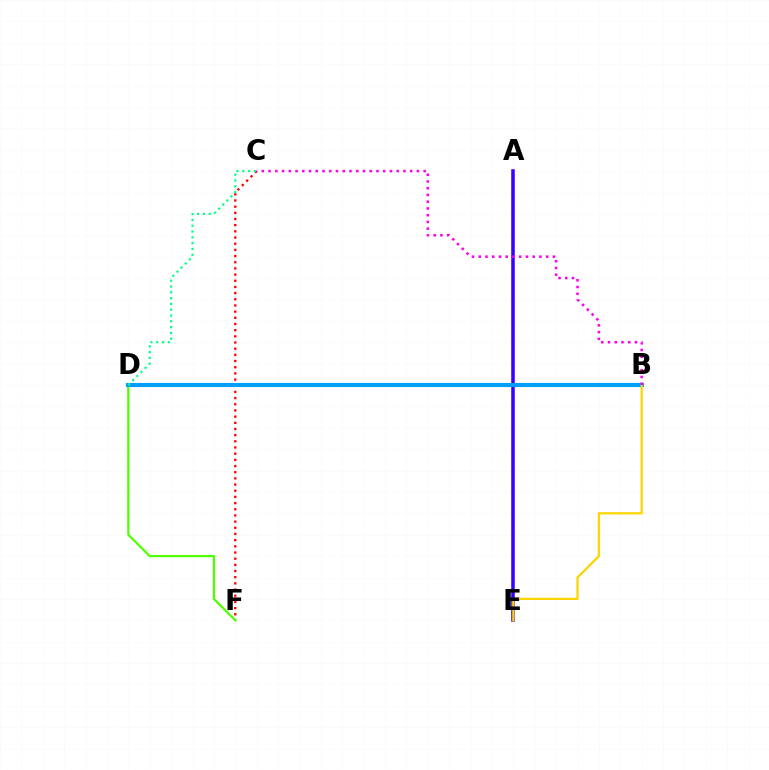{('C', 'F'): [{'color': '#ff0000', 'line_style': 'dotted', 'thickness': 1.68}], ('A', 'E'): [{'color': '#3700ff', 'line_style': 'solid', 'thickness': 2.54}], ('D', 'F'): [{'color': '#4fff00', 'line_style': 'solid', 'thickness': 1.6}], ('B', 'D'): [{'color': '#009eff', 'line_style': 'solid', 'thickness': 2.98}], ('B', 'E'): [{'color': '#ffd500', 'line_style': 'solid', 'thickness': 1.63}], ('C', 'D'): [{'color': '#00ff86', 'line_style': 'dotted', 'thickness': 1.58}], ('B', 'C'): [{'color': '#ff00ed', 'line_style': 'dotted', 'thickness': 1.83}]}